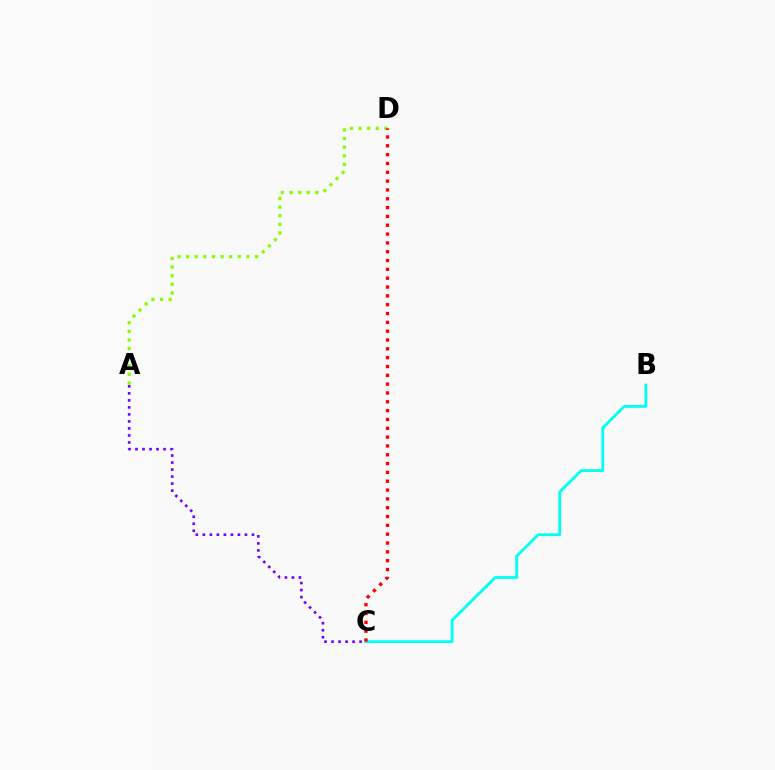{('B', 'C'): [{'color': '#00fff6', 'line_style': 'solid', 'thickness': 2.03}], ('A', 'D'): [{'color': '#84ff00', 'line_style': 'dotted', 'thickness': 2.34}], ('A', 'C'): [{'color': '#7200ff', 'line_style': 'dotted', 'thickness': 1.91}], ('C', 'D'): [{'color': '#ff0000', 'line_style': 'dotted', 'thickness': 2.4}]}